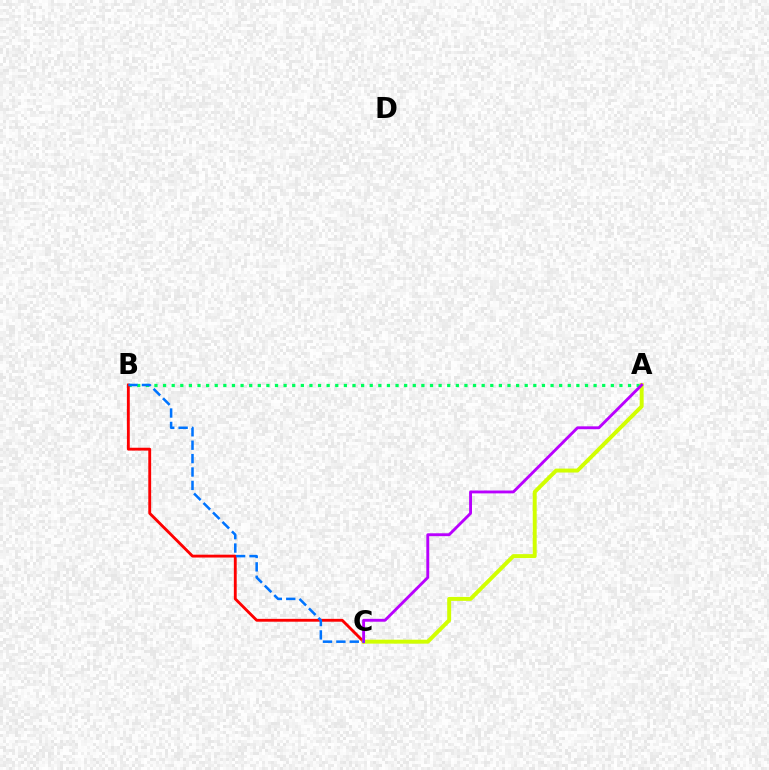{('A', 'B'): [{'color': '#00ff5c', 'line_style': 'dotted', 'thickness': 2.34}], ('B', 'C'): [{'color': '#ff0000', 'line_style': 'solid', 'thickness': 2.05}, {'color': '#0074ff', 'line_style': 'dashed', 'thickness': 1.82}], ('A', 'C'): [{'color': '#d1ff00', 'line_style': 'solid', 'thickness': 2.84}, {'color': '#b900ff', 'line_style': 'solid', 'thickness': 2.07}]}